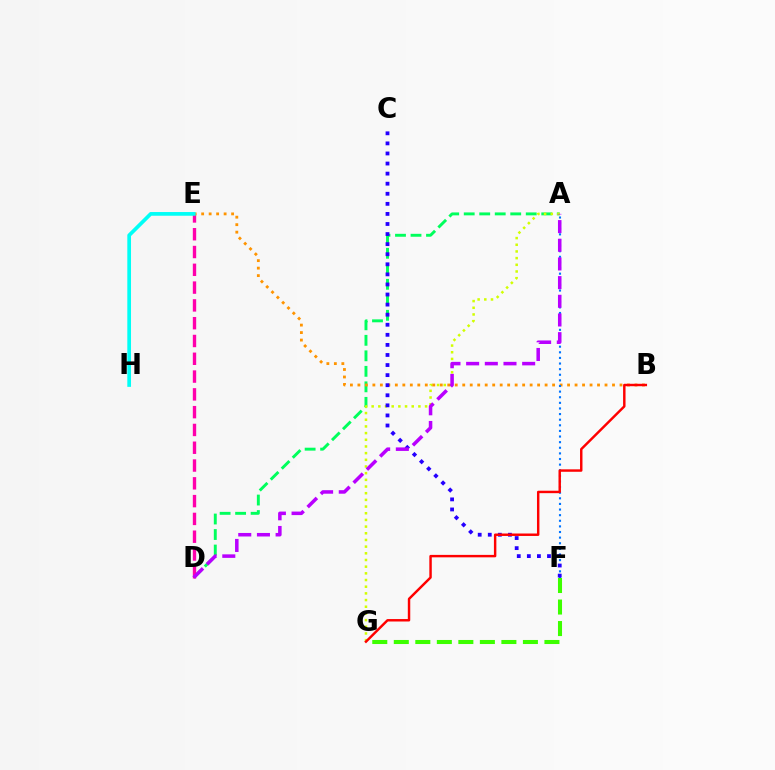{('A', 'D'): [{'color': '#00ff5c', 'line_style': 'dashed', 'thickness': 2.11}, {'color': '#b900ff', 'line_style': 'dashed', 'thickness': 2.54}], ('D', 'E'): [{'color': '#ff00ac', 'line_style': 'dashed', 'thickness': 2.42}], ('A', 'G'): [{'color': '#d1ff00', 'line_style': 'dotted', 'thickness': 1.81}], ('F', 'G'): [{'color': '#3dff00', 'line_style': 'dashed', 'thickness': 2.92}], ('B', 'E'): [{'color': '#ff9400', 'line_style': 'dotted', 'thickness': 2.03}], ('A', 'F'): [{'color': '#0074ff', 'line_style': 'dotted', 'thickness': 1.53}], ('C', 'F'): [{'color': '#2500ff', 'line_style': 'dotted', 'thickness': 2.74}], ('B', 'G'): [{'color': '#ff0000', 'line_style': 'solid', 'thickness': 1.76}], ('E', 'H'): [{'color': '#00fff6', 'line_style': 'solid', 'thickness': 2.67}]}